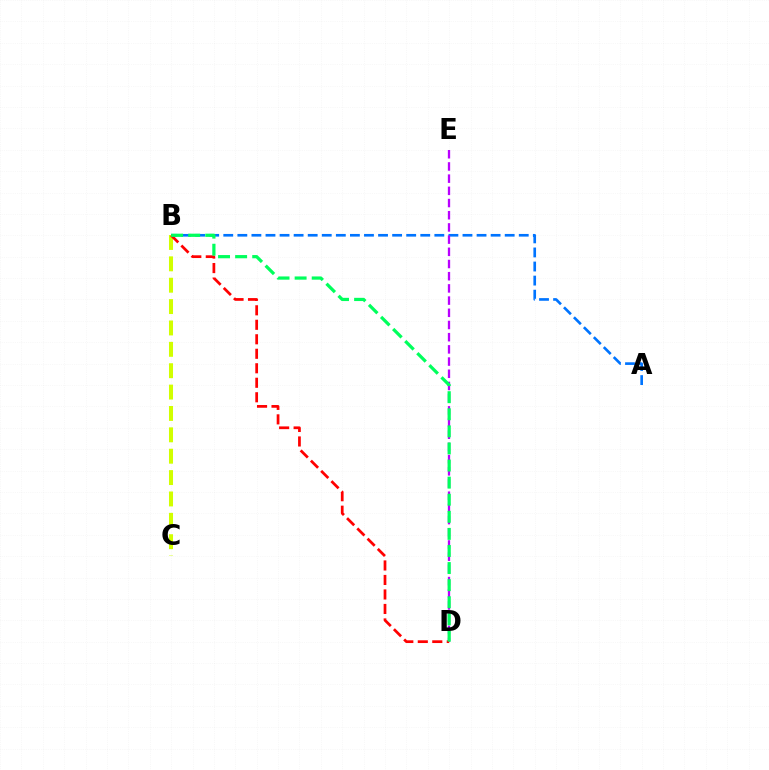{('B', 'C'): [{'color': '#d1ff00', 'line_style': 'dashed', 'thickness': 2.9}], ('A', 'B'): [{'color': '#0074ff', 'line_style': 'dashed', 'thickness': 1.91}], ('D', 'E'): [{'color': '#b900ff', 'line_style': 'dashed', 'thickness': 1.66}], ('B', 'D'): [{'color': '#ff0000', 'line_style': 'dashed', 'thickness': 1.97}, {'color': '#00ff5c', 'line_style': 'dashed', 'thickness': 2.32}]}